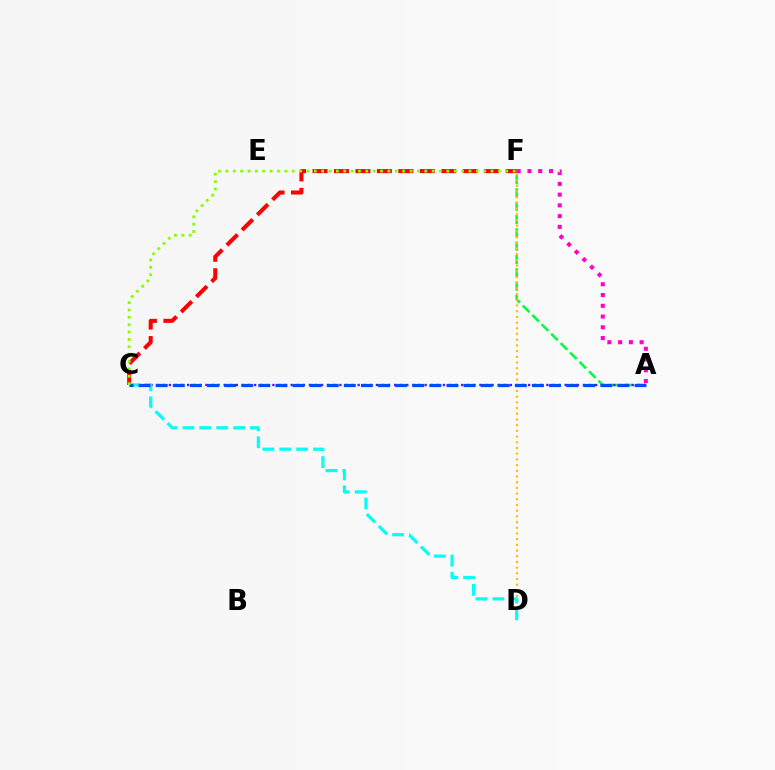{('C', 'F'): [{'color': '#ff0000', 'line_style': 'dashed', 'thickness': 2.91}, {'color': '#84ff00', 'line_style': 'dotted', 'thickness': 2.0}], ('A', 'F'): [{'color': '#00ff39', 'line_style': 'dashed', 'thickness': 1.81}, {'color': '#ff00cf', 'line_style': 'dotted', 'thickness': 2.92}], ('D', 'F'): [{'color': '#ffbd00', 'line_style': 'dotted', 'thickness': 1.55}], ('A', 'C'): [{'color': '#7200ff', 'line_style': 'dotted', 'thickness': 1.65}, {'color': '#004bff', 'line_style': 'dashed', 'thickness': 2.32}], ('C', 'D'): [{'color': '#00fff6', 'line_style': 'dashed', 'thickness': 2.29}]}